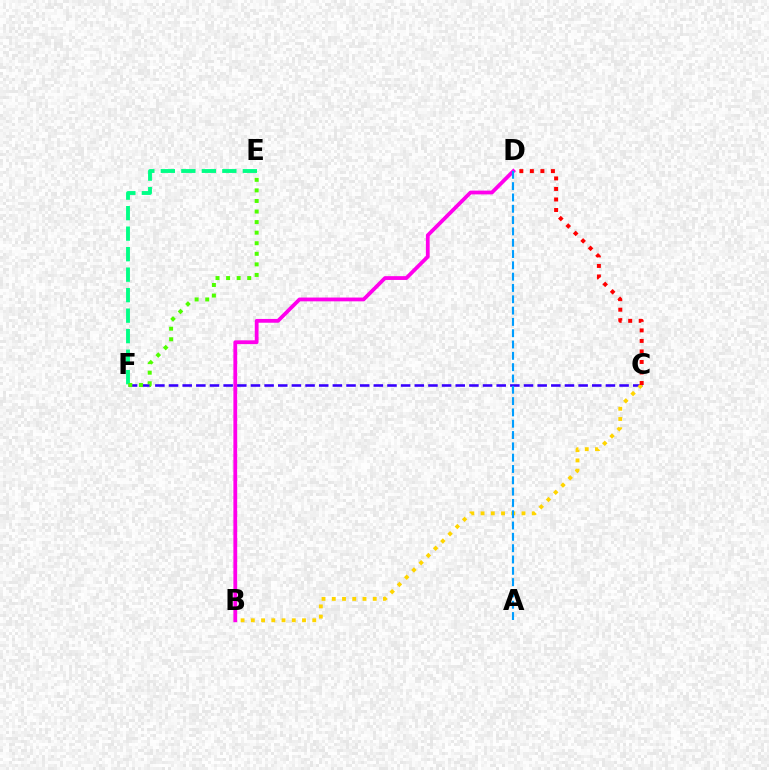{('C', 'F'): [{'color': '#3700ff', 'line_style': 'dashed', 'thickness': 1.85}], ('E', 'F'): [{'color': '#00ff86', 'line_style': 'dashed', 'thickness': 2.78}, {'color': '#4fff00', 'line_style': 'dotted', 'thickness': 2.87}], ('B', 'C'): [{'color': '#ffd500', 'line_style': 'dotted', 'thickness': 2.78}], ('C', 'D'): [{'color': '#ff0000', 'line_style': 'dotted', 'thickness': 2.86}], ('B', 'D'): [{'color': '#ff00ed', 'line_style': 'solid', 'thickness': 2.73}], ('A', 'D'): [{'color': '#009eff', 'line_style': 'dashed', 'thickness': 1.54}]}